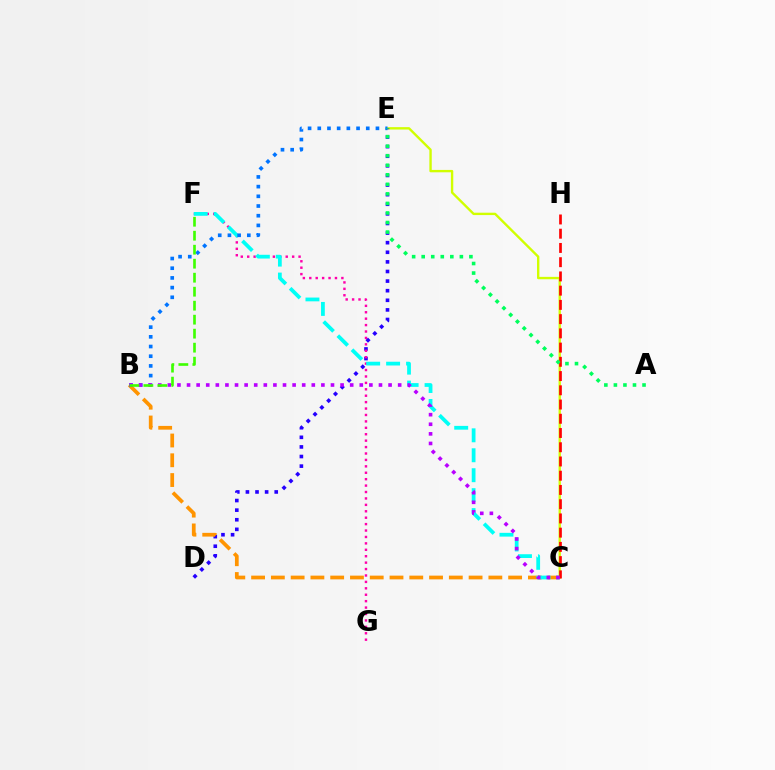{('C', 'E'): [{'color': '#d1ff00', 'line_style': 'solid', 'thickness': 1.71}], ('D', 'E'): [{'color': '#2500ff', 'line_style': 'dotted', 'thickness': 2.61}], ('B', 'C'): [{'color': '#ff9400', 'line_style': 'dashed', 'thickness': 2.69}, {'color': '#b900ff', 'line_style': 'dotted', 'thickness': 2.61}], ('F', 'G'): [{'color': '#ff00ac', 'line_style': 'dotted', 'thickness': 1.74}], ('C', 'F'): [{'color': '#00fff6', 'line_style': 'dashed', 'thickness': 2.71}], ('B', 'E'): [{'color': '#0074ff', 'line_style': 'dotted', 'thickness': 2.63}], ('C', 'H'): [{'color': '#ff0000', 'line_style': 'dashed', 'thickness': 1.93}], ('B', 'F'): [{'color': '#3dff00', 'line_style': 'dashed', 'thickness': 1.9}], ('A', 'E'): [{'color': '#00ff5c', 'line_style': 'dotted', 'thickness': 2.59}]}